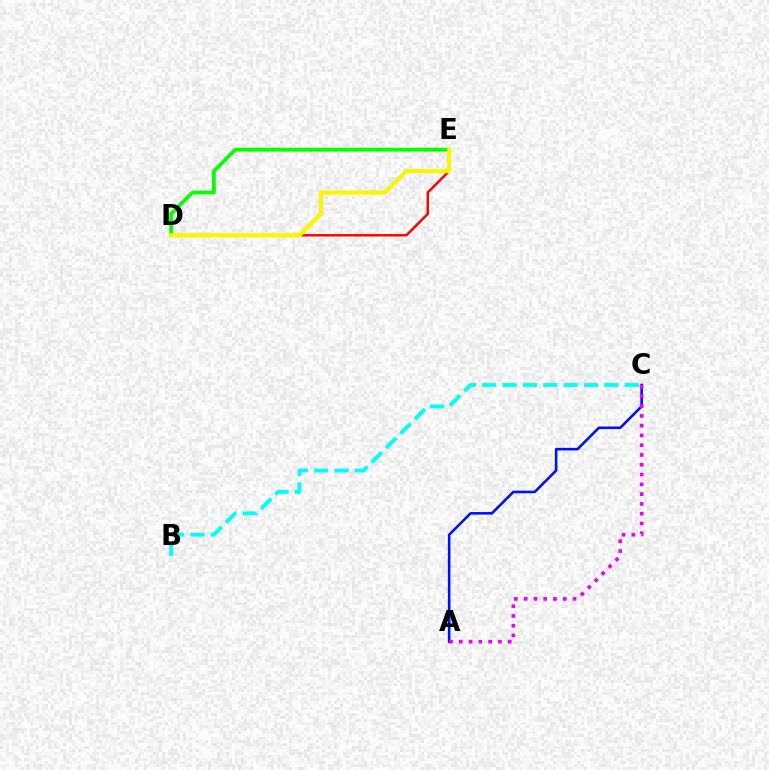{('A', 'C'): [{'color': '#0010ff', 'line_style': 'solid', 'thickness': 1.86}, {'color': '#ee00ff', 'line_style': 'dotted', 'thickness': 2.66}], ('D', 'E'): [{'color': '#ff0000', 'line_style': 'solid', 'thickness': 1.74}, {'color': '#08ff00', 'line_style': 'solid', 'thickness': 2.72}, {'color': '#fcf500', 'line_style': 'solid', 'thickness': 3.0}], ('B', 'C'): [{'color': '#00fff6', 'line_style': 'dashed', 'thickness': 2.76}]}